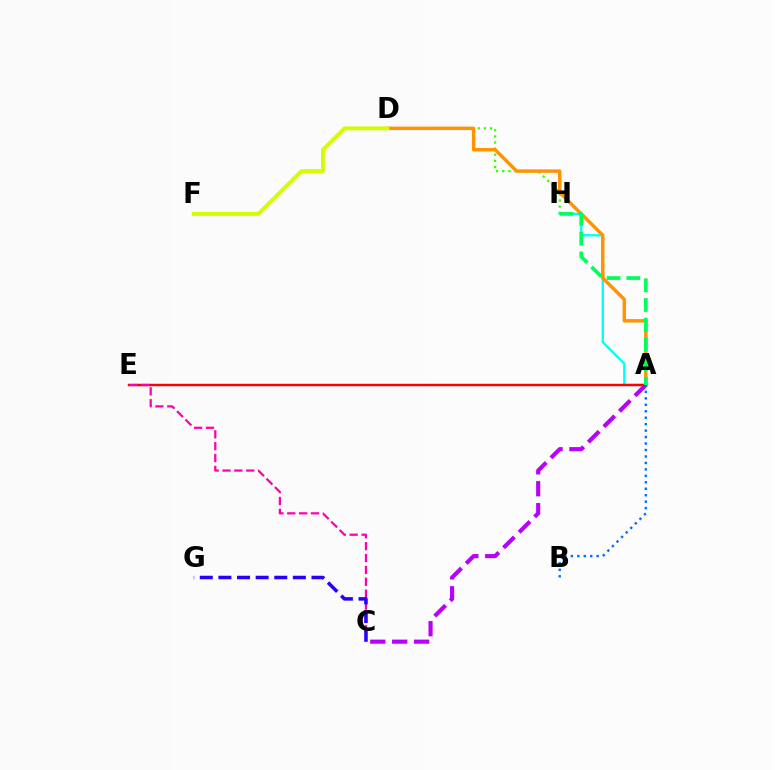{('D', 'H'): [{'color': '#3dff00', 'line_style': 'dotted', 'thickness': 1.66}], ('A', 'H'): [{'color': '#00fff6', 'line_style': 'solid', 'thickness': 1.68}, {'color': '#00ff5c', 'line_style': 'dashed', 'thickness': 2.68}], ('A', 'D'): [{'color': '#ff9400', 'line_style': 'solid', 'thickness': 2.48}], ('A', 'C'): [{'color': '#b900ff', 'line_style': 'dashed', 'thickness': 2.98}], ('A', 'E'): [{'color': '#ff0000', 'line_style': 'solid', 'thickness': 1.75}], ('D', 'F'): [{'color': '#d1ff00', 'line_style': 'solid', 'thickness': 2.8}], ('C', 'E'): [{'color': '#ff00ac', 'line_style': 'dashed', 'thickness': 1.61}], ('A', 'B'): [{'color': '#0074ff', 'line_style': 'dotted', 'thickness': 1.75}], ('C', 'G'): [{'color': '#2500ff', 'line_style': 'dashed', 'thickness': 2.53}]}